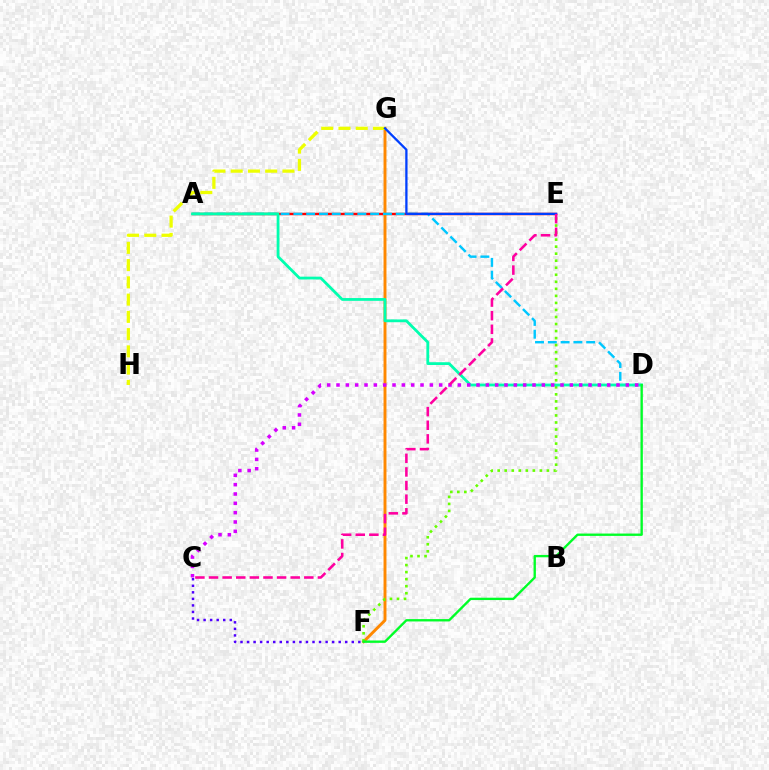{('A', 'E'): [{'color': '#ff0000', 'line_style': 'solid', 'thickness': 1.76}], ('F', 'G'): [{'color': '#ff8800', 'line_style': 'solid', 'thickness': 2.1}], ('A', 'D'): [{'color': '#00c7ff', 'line_style': 'dashed', 'thickness': 1.74}, {'color': '#00ffaf', 'line_style': 'solid', 'thickness': 2.01}], ('G', 'H'): [{'color': '#eeff00', 'line_style': 'dashed', 'thickness': 2.34}], ('E', 'G'): [{'color': '#003fff', 'line_style': 'solid', 'thickness': 1.65}], ('E', 'F'): [{'color': '#66ff00', 'line_style': 'dotted', 'thickness': 1.91}], ('C', 'F'): [{'color': '#4f00ff', 'line_style': 'dotted', 'thickness': 1.78}], ('D', 'F'): [{'color': '#00ff27', 'line_style': 'solid', 'thickness': 1.69}], ('C', 'D'): [{'color': '#d600ff', 'line_style': 'dotted', 'thickness': 2.54}], ('C', 'E'): [{'color': '#ff00a0', 'line_style': 'dashed', 'thickness': 1.85}]}